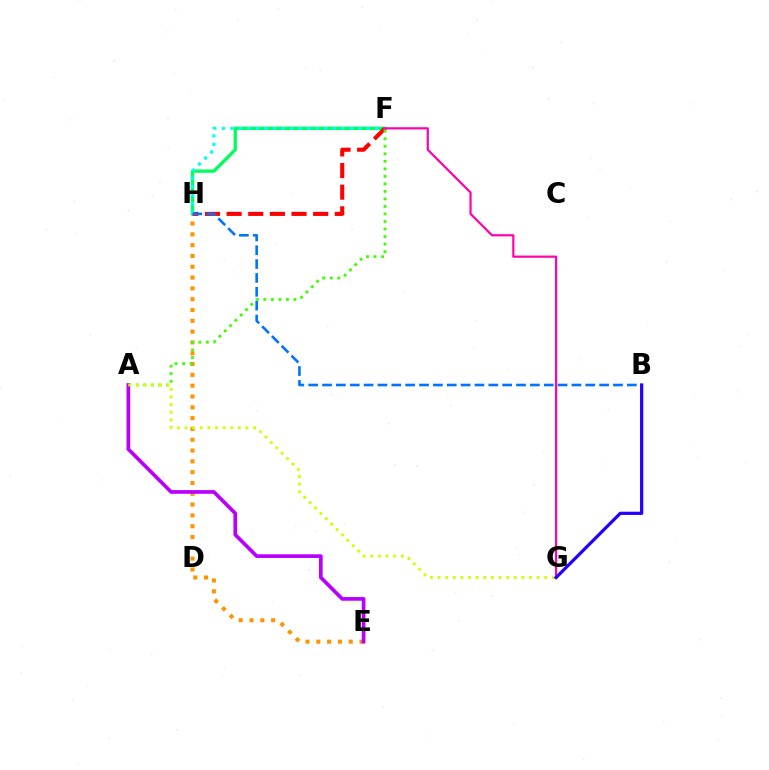{('F', 'H'): [{'color': '#00ff5c', 'line_style': 'solid', 'thickness': 2.39}, {'color': '#ff0000', 'line_style': 'dashed', 'thickness': 2.94}, {'color': '#00fff6', 'line_style': 'dotted', 'thickness': 2.32}], ('E', 'H'): [{'color': '#ff9400', 'line_style': 'dotted', 'thickness': 2.94}], ('A', 'F'): [{'color': '#3dff00', 'line_style': 'dotted', 'thickness': 2.04}], ('B', 'H'): [{'color': '#0074ff', 'line_style': 'dashed', 'thickness': 1.88}], ('A', 'E'): [{'color': '#b900ff', 'line_style': 'solid', 'thickness': 2.65}], ('A', 'G'): [{'color': '#d1ff00', 'line_style': 'dotted', 'thickness': 2.07}], ('F', 'G'): [{'color': '#ff00ac', 'line_style': 'solid', 'thickness': 1.58}], ('B', 'G'): [{'color': '#2500ff', 'line_style': 'solid', 'thickness': 2.32}]}